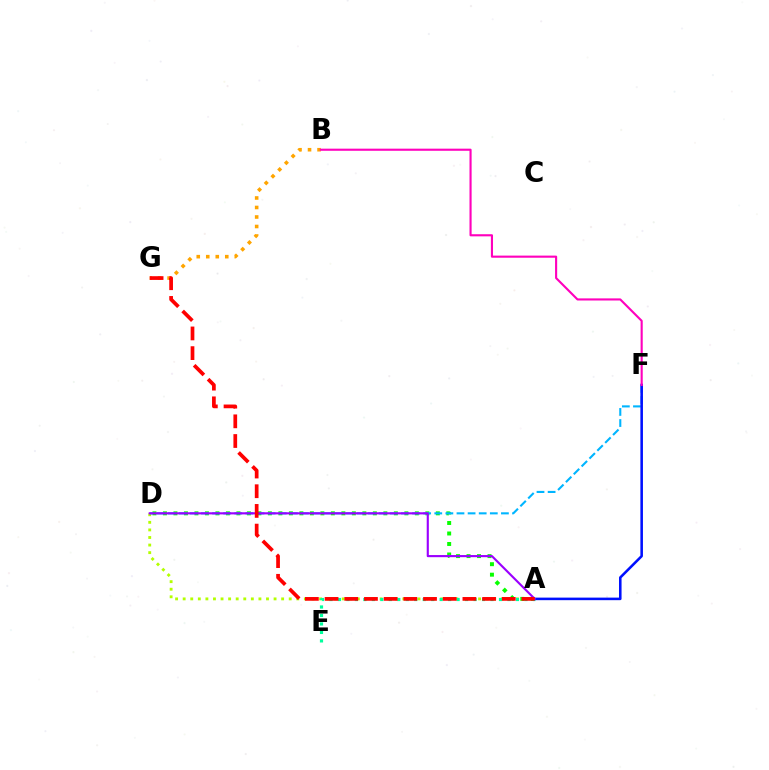{('A', 'D'): [{'color': '#b3ff00', 'line_style': 'dotted', 'thickness': 2.06}, {'color': '#08ff00', 'line_style': 'dotted', 'thickness': 2.85}, {'color': '#9b00ff', 'line_style': 'solid', 'thickness': 1.54}], ('D', 'F'): [{'color': '#00b5ff', 'line_style': 'dashed', 'thickness': 1.51}], ('B', 'G'): [{'color': '#ffa500', 'line_style': 'dotted', 'thickness': 2.58}], ('A', 'E'): [{'color': '#00ff9d', 'line_style': 'dotted', 'thickness': 2.3}], ('A', 'F'): [{'color': '#0010ff', 'line_style': 'solid', 'thickness': 1.85}], ('A', 'G'): [{'color': '#ff0000', 'line_style': 'dashed', 'thickness': 2.67}], ('B', 'F'): [{'color': '#ff00bd', 'line_style': 'solid', 'thickness': 1.53}]}